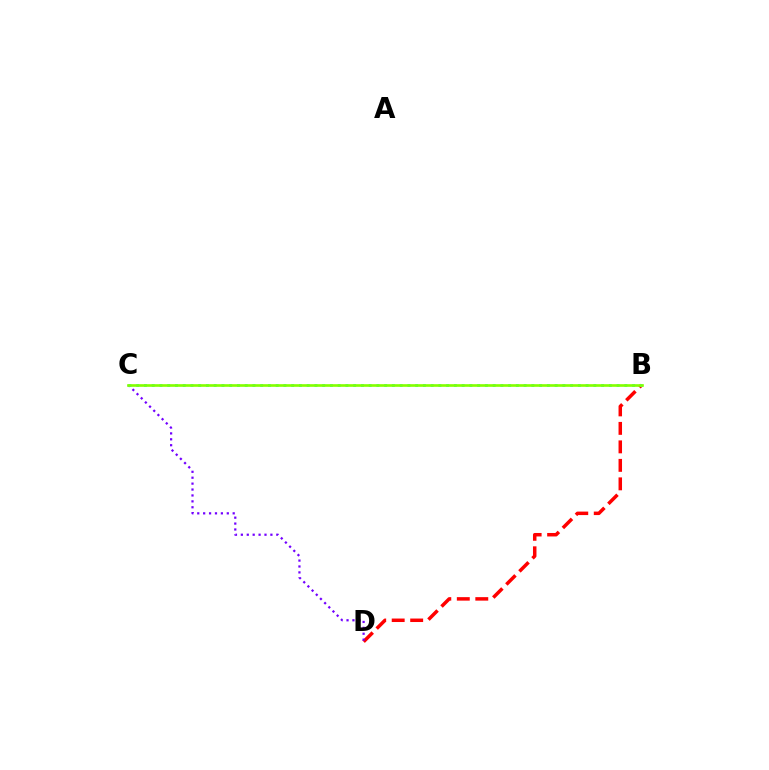{('B', 'D'): [{'color': '#ff0000', 'line_style': 'dashed', 'thickness': 2.51}], ('C', 'D'): [{'color': '#7200ff', 'line_style': 'dotted', 'thickness': 1.61}], ('B', 'C'): [{'color': '#00fff6', 'line_style': 'dotted', 'thickness': 2.11}, {'color': '#84ff00', 'line_style': 'solid', 'thickness': 1.91}]}